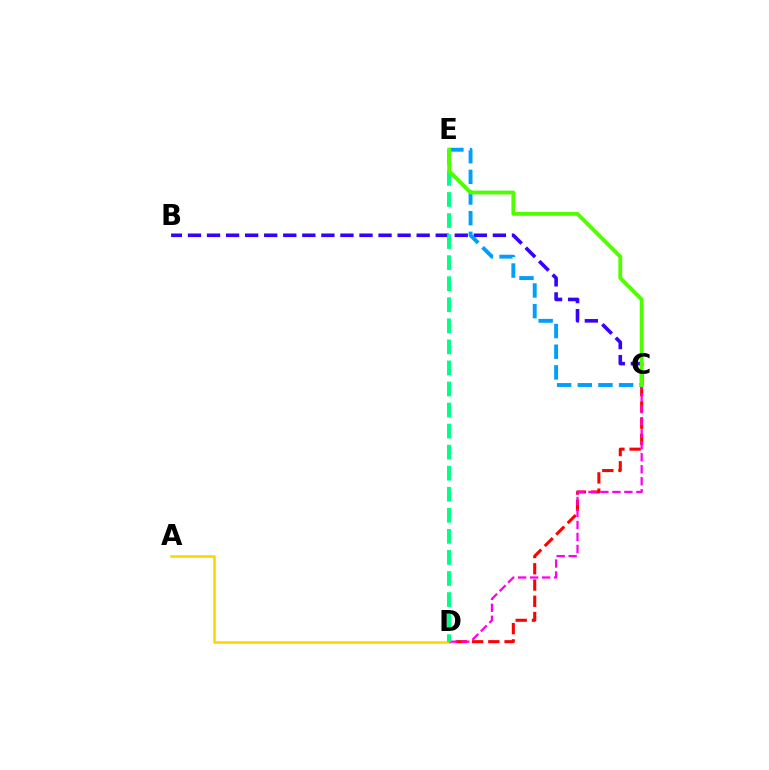{('B', 'C'): [{'color': '#3700ff', 'line_style': 'dashed', 'thickness': 2.59}], ('C', 'D'): [{'color': '#ff0000', 'line_style': 'dashed', 'thickness': 2.21}, {'color': '#ff00ed', 'line_style': 'dashed', 'thickness': 1.63}], ('A', 'D'): [{'color': '#ffd500', 'line_style': 'solid', 'thickness': 1.84}], ('C', 'E'): [{'color': '#009eff', 'line_style': 'dashed', 'thickness': 2.81}, {'color': '#4fff00', 'line_style': 'solid', 'thickness': 2.76}], ('D', 'E'): [{'color': '#00ff86', 'line_style': 'dashed', 'thickness': 2.86}]}